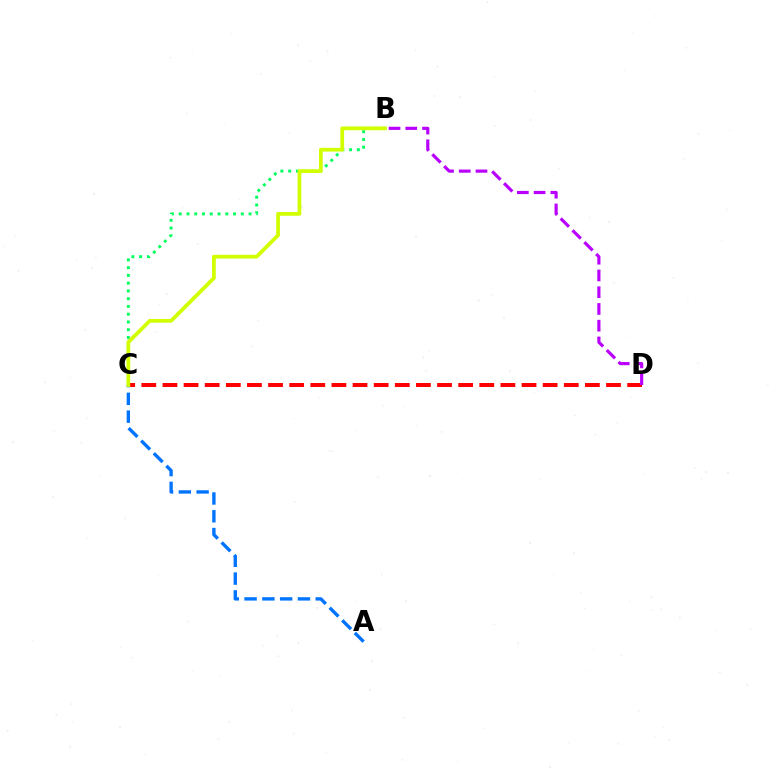{('B', 'C'): [{'color': '#00ff5c', 'line_style': 'dotted', 'thickness': 2.11}, {'color': '#d1ff00', 'line_style': 'solid', 'thickness': 2.7}], ('C', 'D'): [{'color': '#ff0000', 'line_style': 'dashed', 'thickness': 2.87}], ('A', 'C'): [{'color': '#0074ff', 'line_style': 'dashed', 'thickness': 2.42}], ('B', 'D'): [{'color': '#b900ff', 'line_style': 'dashed', 'thickness': 2.27}]}